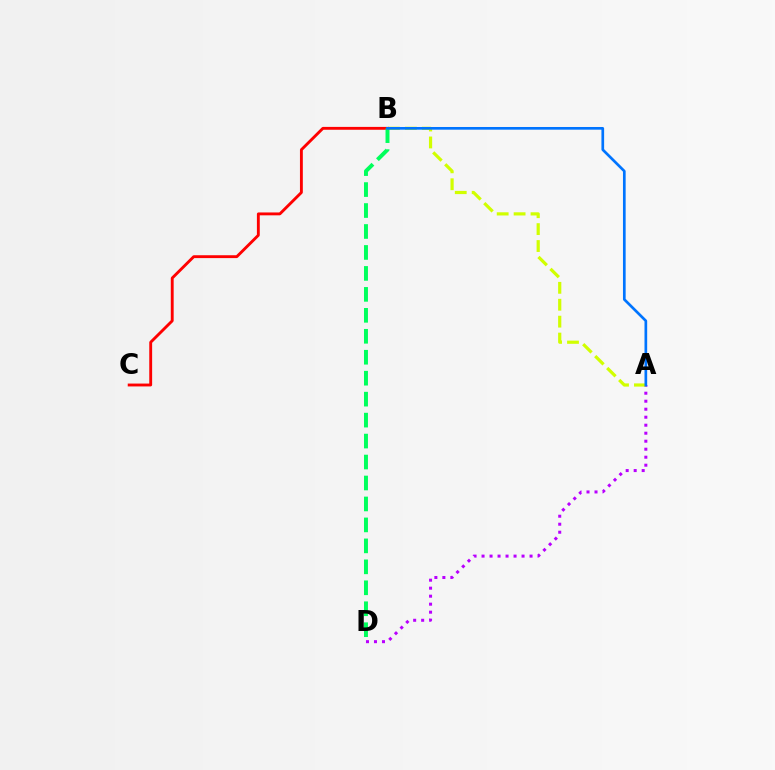{('A', 'D'): [{'color': '#b900ff', 'line_style': 'dotted', 'thickness': 2.17}], ('A', 'B'): [{'color': '#d1ff00', 'line_style': 'dashed', 'thickness': 2.3}, {'color': '#0074ff', 'line_style': 'solid', 'thickness': 1.93}], ('B', 'C'): [{'color': '#ff0000', 'line_style': 'solid', 'thickness': 2.07}], ('B', 'D'): [{'color': '#00ff5c', 'line_style': 'dashed', 'thickness': 2.85}]}